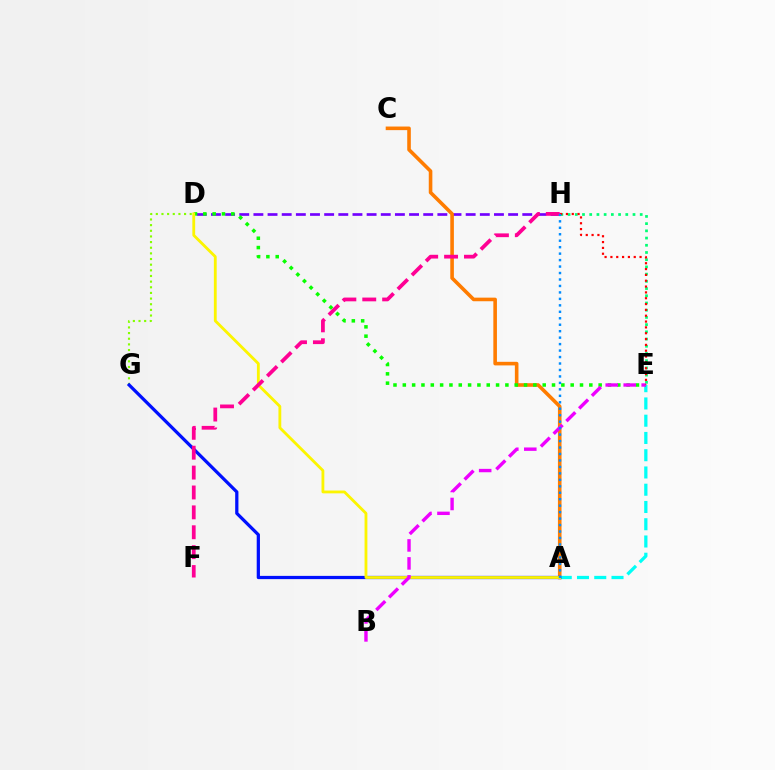{('D', 'H'): [{'color': '#7200ff', 'line_style': 'dashed', 'thickness': 1.92}], ('E', 'H'): [{'color': '#00ff74', 'line_style': 'dotted', 'thickness': 1.96}, {'color': '#ff0000', 'line_style': 'dotted', 'thickness': 1.58}], ('A', 'C'): [{'color': '#ff7c00', 'line_style': 'solid', 'thickness': 2.59}], ('D', 'G'): [{'color': '#84ff00', 'line_style': 'dotted', 'thickness': 1.54}], ('A', 'E'): [{'color': '#00fff6', 'line_style': 'dashed', 'thickness': 2.34}], ('A', 'G'): [{'color': '#0010ff', 'line_style': 'solid', 'thickness': 2.33}], ('D', 'E'): [{'color': '#08ff00', 'line_style': 'dotted', 'thickness': 2.53}], ('A', 'D'): [{'color': '#fcf500', 'line_style': 'solid', 'thickness': 2.03}], ('B', 'E'): [{'color': '#ee00ff', 'line_style': 'dashed', 'thickness': 2.44}], ('F', 'H'): [{'color': '#ff0094', 'line_style': 'dashed', 'thickness': 2.7}], ('A', 'H'): [{'color': '#008cff', 'line_style': 'dotted', 'thickness': 1.76}]}